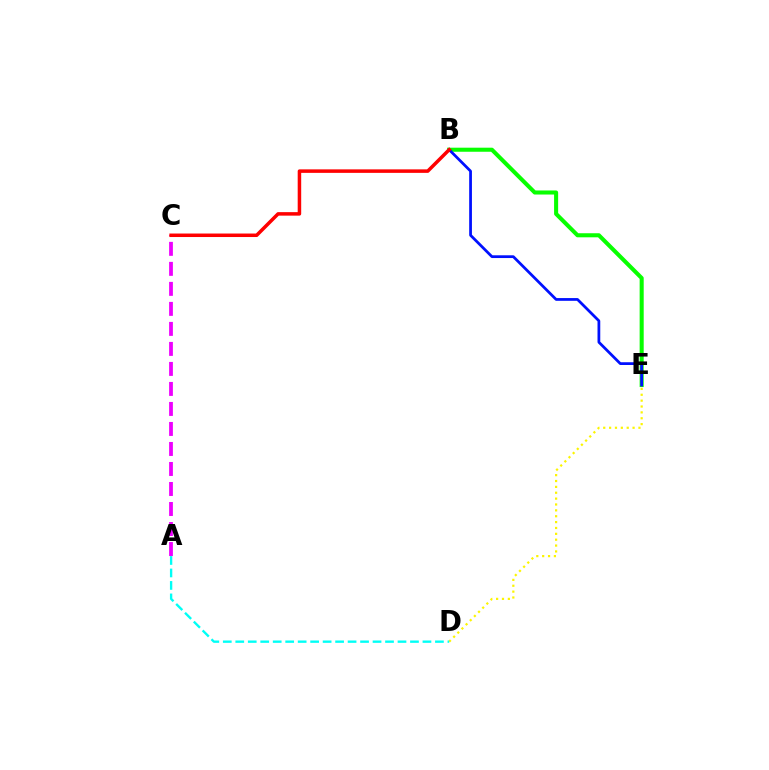{('A', 'C'): [{'color': '#ee00ff', 'line_style': 'dashed', 'thickness': 2.72}], ('D', 'E'): [{'color': '#fcf500', 'line_style': 'dotted', 'thickness': 1.59}], ('A', 'D'): [{'color': '#00fff6', 'line_style': 'dashed', 'thickness': 1.7}], ('B', 'E'): [{'color': '#08ff00', 'line_style': 'solid', 'thickness': 2.92}, {'color': '#0010ff', 'line_style': 'solid', 'thickness': 1.98}], ('B', 'C'): [{'color': '#ff0000', 'line_style': 'solid', 'thickness': 2.52}]}